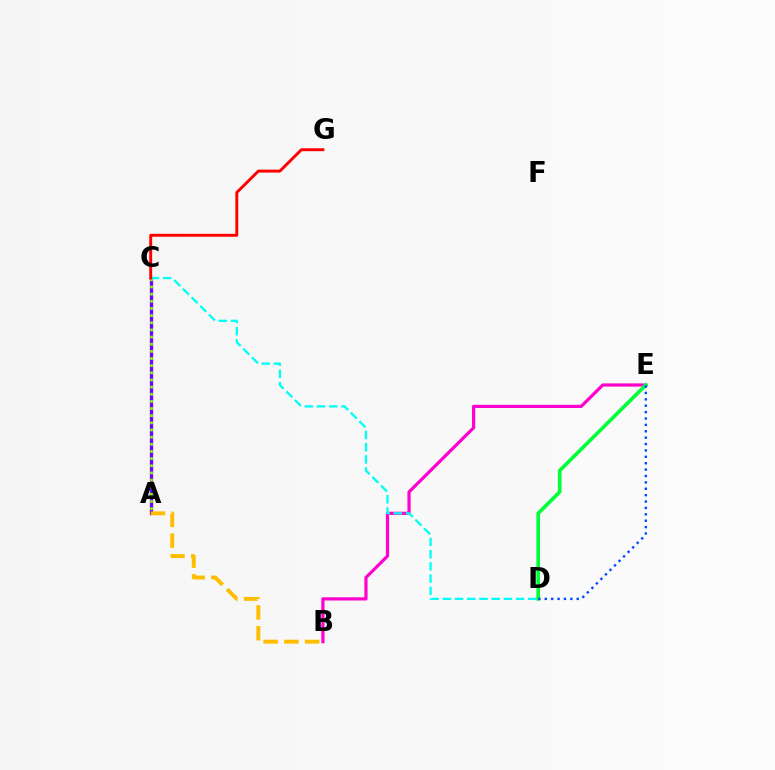{('A', 'C'): [{'color': '#7200ff', 'line_style': 'solid', 'thickness': 2.36}, {'color': '#84ff00', 'line_style': 'dotted', 'thickness': 1.94}], ('B', 'E'): [{'color': '#ff00cf', 'line_style': 'solid', 'thickness': 2.31}], ('C', 'D'): [{'color': '#00fff6', 'line_style': 'dashed', 'thickness': 1.66}], ('A', 'B'): [{'color': '#ffbd00', 'line_style': 'dashed', 'thickness': 2.82}], ('D', 'E'): [{'color': '#00ff39', 'line_style': 'solid', 'thickness': 2.62}, {'color': '#004bff', 'line_style': 'dotted', 'thickness': 1.74}], ('C', 'G'): [{'color': '#ff0000', 'line_style': 'solid', 'thickness': 2.11}]}